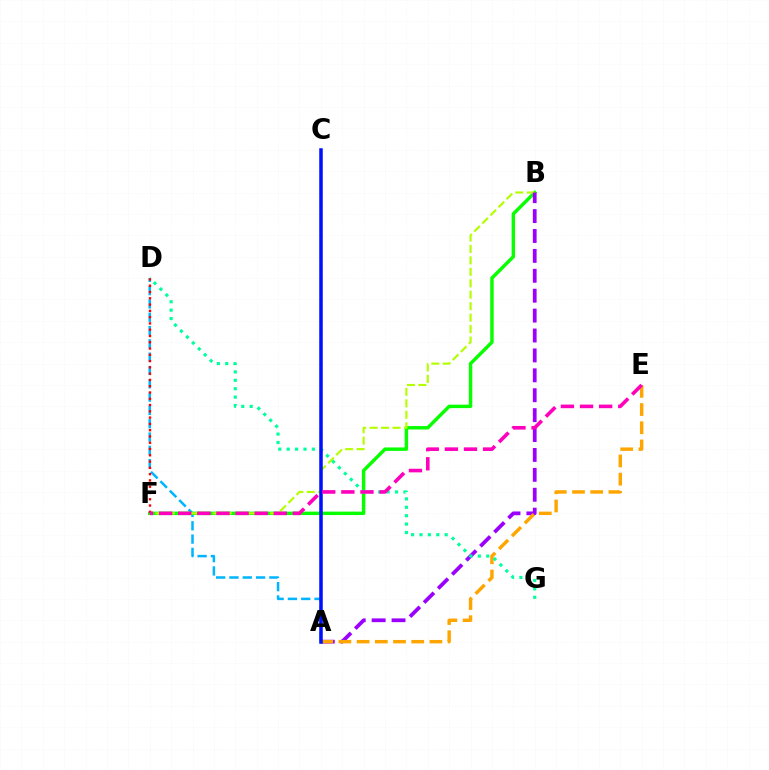{('A', 'D'): [{'color': '#00b5ff', 'line_style': 'dashed', 'thickness': 1.81}], ('B', 'F'): [{'color': '#08ff00', 'line_style': 'solid', 'thickness': 2.48}, {'color': '#b3ff00', 'line_style': 'dashed', 'thickness': 1.55}], ('A', 'B'): [{'color': '#9b00ff', 'line_style': 'dashed', 'thickness': 2.7}], ('A', 'E'): [{'color': '#ffa500', 'line_style': 'dashed', 'thickness': 2.47}], ('D', 'G'): [{'color': '#00ff9d', 'line_style': 'dotted', 'thickness': 2.28}], ('D', 'F'): [{'color': '#ff0000', 'line_style': 'dotted', 'thickness': 1.71}], ('A', 'C'): [{'color': '#0010ff', 'line_style': 'solid', 'thickness': 2.53}], ('E', 'F'): [{'color': '#ff00bd', 'line_style': 'dashed', 'thickness': 2.6}]}